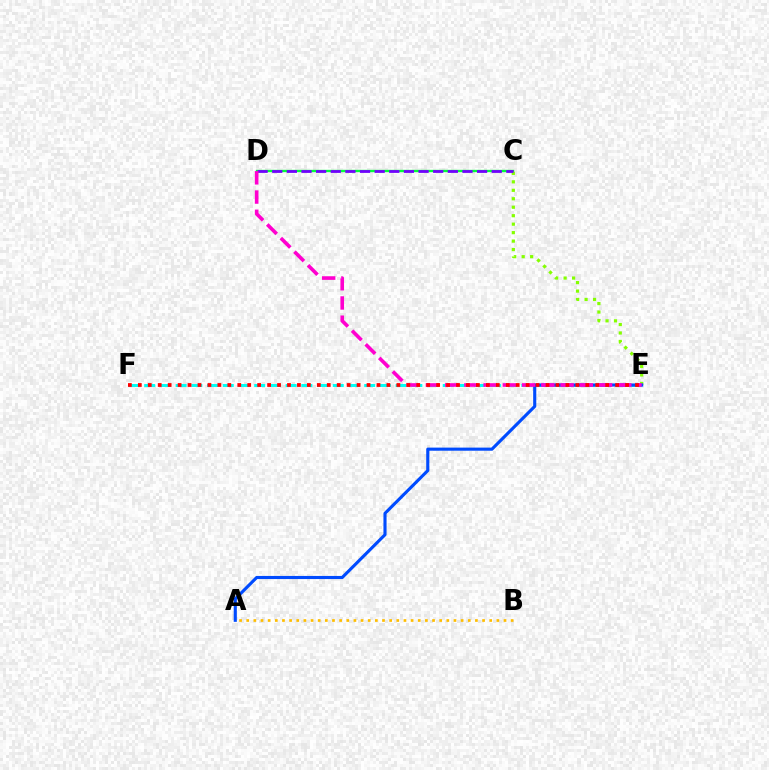{('C', 'D'): [{'color': '#00ff39', 'line_style': 'solid', 'thickness': 1.69}, {'color': '#7200ff', 'line_style': 'dashed', 'thickness': 1.99}], ('E', 'F'): [{'color': '#00fff6', 'line_style': 'dashed', 'thickness': 2.13}, {'color': '#ff0000', 'line_style': 'dotted', 'thickness': 2.7}], ('C', 'E'): [{'color': '#84ff00', 'line_style': 'dotted', 'thickness': 2.3}], ('A', 'E'): [{'color': '#004bff', 'line_style': 'solid', 'thickness': 2.24}], ('D', 'E'): [{'color': '#ff00cf', 'line_style': 'dashed', 'thickness': 2.61}], ('A', 'B'): [{'color': '#ffbd00', 'line_style': 'dotted', 'thickness': 1.94}]}